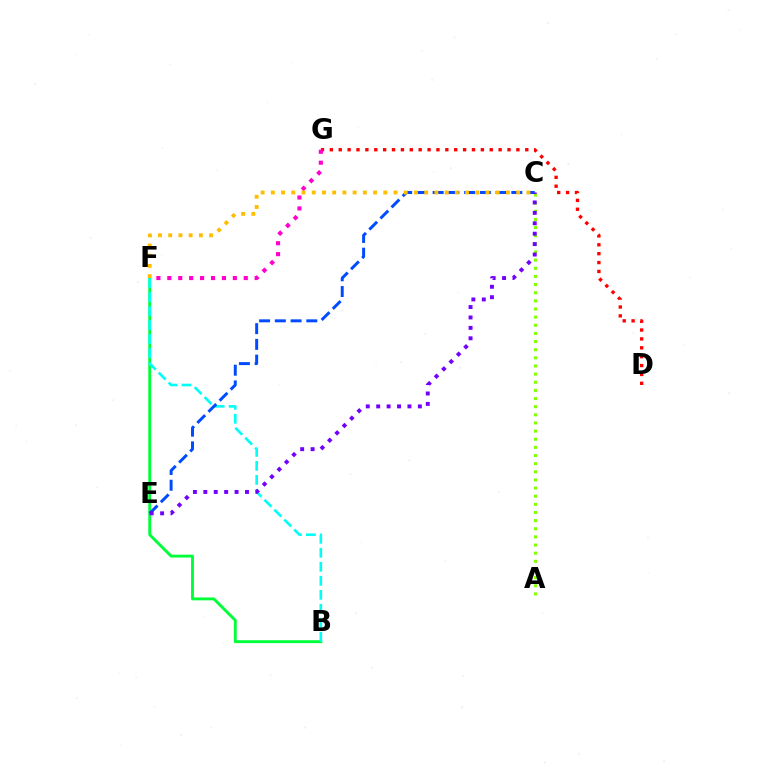{('B', 'F'): [{'color': '#00ff39', 'line_style': 'solid', 'thickness': 2.09}, {'color': '#00fff6', 'line_style': 'dashed', 'thickness': 1.9}], ('A', 'C'): [{'color': '#84ff00', 'line_style': 'dotted', 'thickness': 2.21}], ('D', 'G'): [{'color': '#ff0000', 'line_style': 'dotted', 'thickness': 2.41}], ('F', 'G'): [{'color': '#ff00cf', 'line_style': 'dotted', 'thickness': 2.97}], ('C', 'E'): [{'color': '#004bff', 'line_style': 'dashed', 'thickness': 2.14}, {'color': '#7200ff', 'line_style': 'dotted', 'thickness': 2.83}], ('C', 'F'): [{'color': '#ffbd00', 'line_style': 'dotted', 'thickness': 2.78}]}